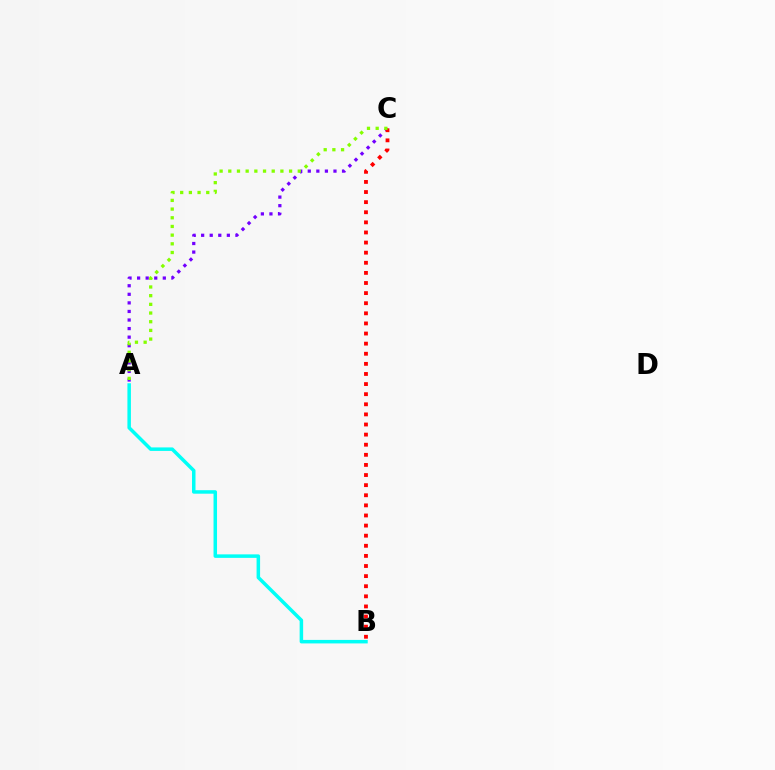{('A', 'B'): [{'color': '#00fff6', 'line_style': 'solid', 'thickness': 2.52}], ('A', 'C'): [{'color': '#7200ff', 'line_style': 'dotted', 'thickness': 2.33}, {'color': '#84ff00', 'line_style': 'dotted', 'thickness': 2.36}], ('B', 'C'): [{'color': '#ff0000', 'line_style': 'dotted', 'thickness': 2.75}]}